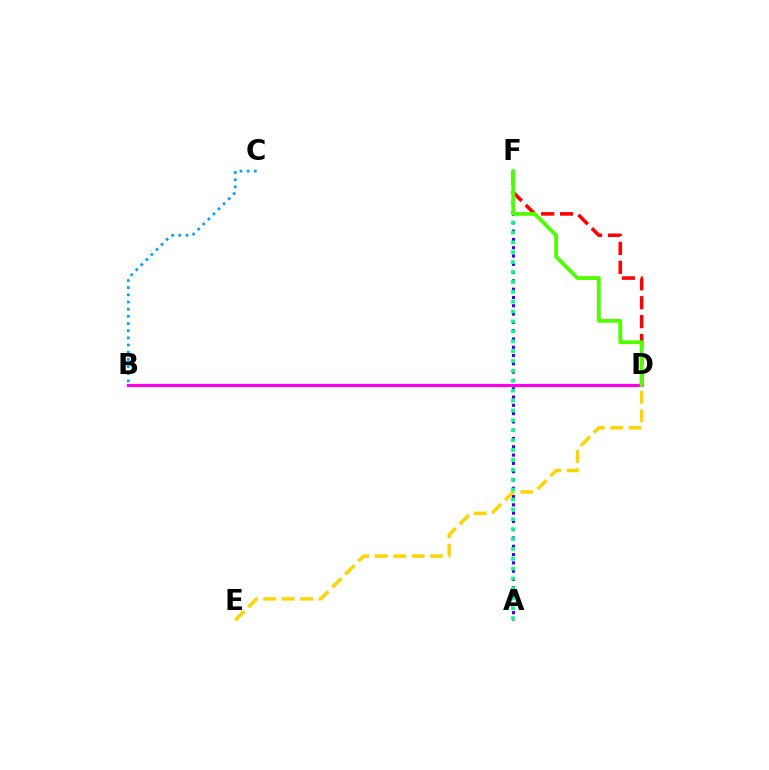{('A', 'F'): [{'color': '#3700ff', 'line_style': 'dotted', 'thickness': 2.25}, {'color': '#00ff86', 'line_style': 'dotted', 'thickness': 2.69}], ('D', 'E'): [{'color': '#ffd500', 'line_style': 'dashed', 'thickness': 2.51}], ('D', 'F'): [{'color': '#ff0000', 'line_style': 'dashed', 'thickness': 2.57}, {'color': '#4fff00', 'line_style': 'solid', 'thickness': 2.74}], ('B', 'D'): [{'color': '#ff00ed', 'line_style': 'solid', 'thickness': 2.29}], ('B', 'C'): [{'color': '#009eff', 'line_style': 'dotted', 'thickness': 1.95}]}